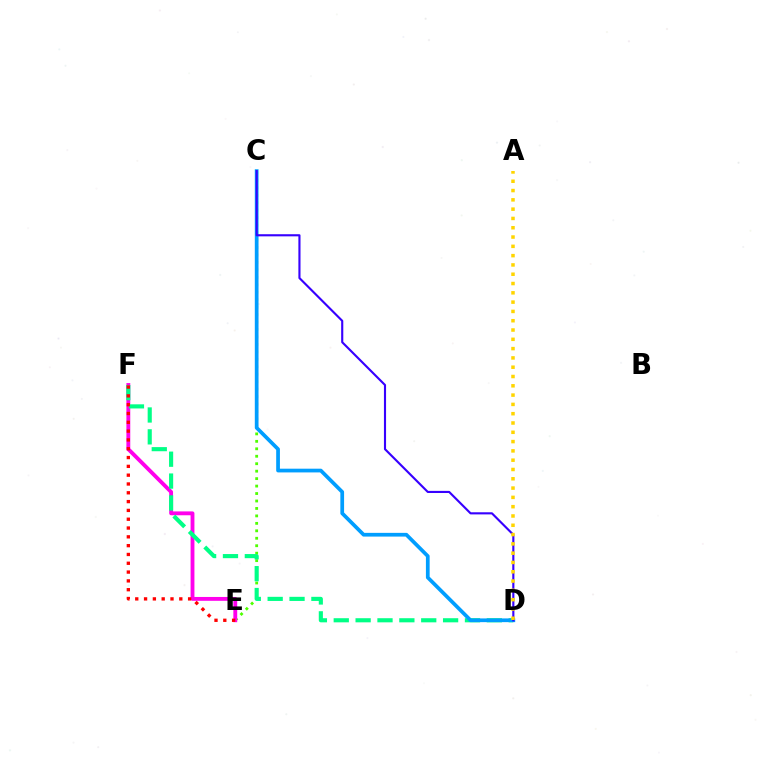{('C', 'E'): [{'color': '#4fff00', 'line_style': 'dotted', 'thickness': 2.03}], ('E', 'F'): [{'color': '#ff00ed', 'line_style': 'solid', 'thickness': 2.78}, {'color': '#ff0000', 'line_style': 'dotted', 'thickness': 2.39}], ('D', 'F'): [{'color': '#00ff86', 'line_style': 'dashed', 'thickness': 2.97}], ('C', 'D'): [{'color': '#009eff', 'line_style': 'solid', 'thickness': 2.68}, {'color': '#3700ff', 'line_style': 'solid', 'thickness': 1.53}], ('A', 'D'): [{'color': '#ffd500', 'line_style': 'dotted', 'thickness': 2.53}]}